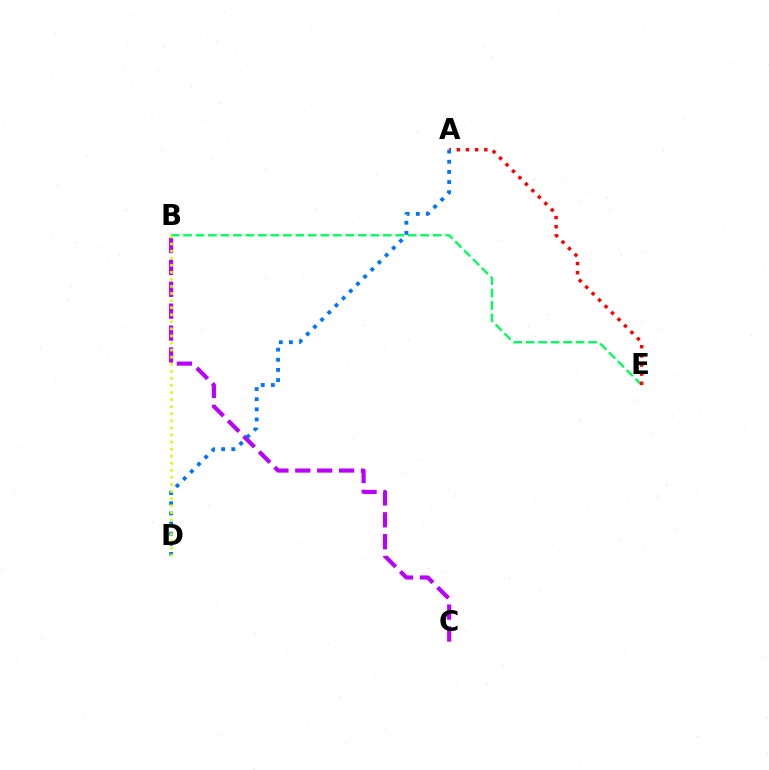{('B', 'E'): [{'color': '#00ff5c', 'line_style': 'dashed', 'thickness': 1.7}], ('B', 'C'): [{'color': '#b900ff', 'line_style': 'dashed', 'thickness': 2.98}], ('A', 'E'): [{'color': '#ff0000', 'line_style': 'dotted', 'thickness': 2.48}], ('A', 'D'): [{'color': '#0074ff', 'line_style': 'dotted', 'thickness': 2.75}], ('B', 'D'): [{'color': '#d1ff00', 'line_style': 'dotted', 'thickness': 1.92}]}